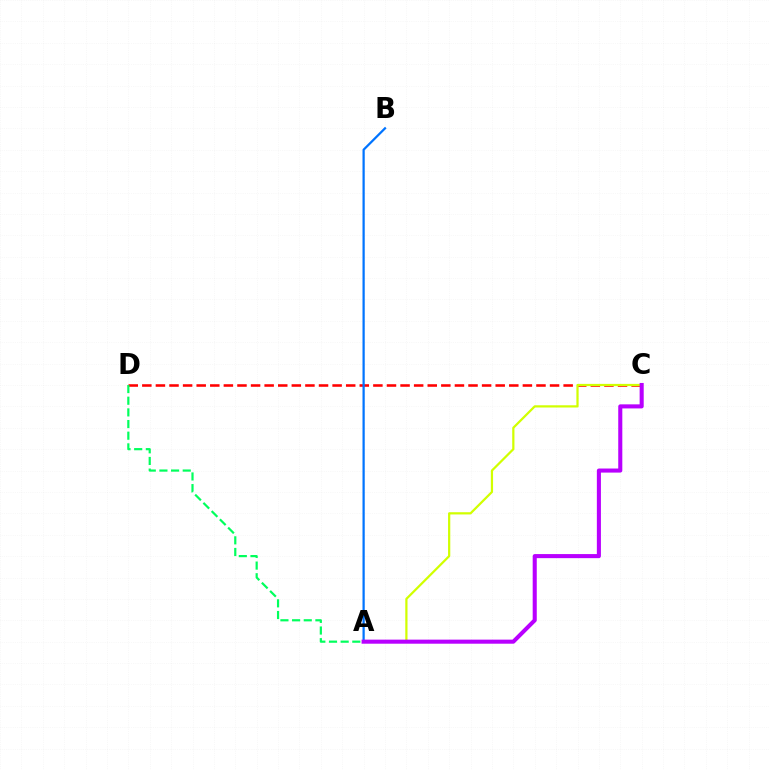{('C', 'D'): [{'color': '#ff0000', 'line_style': 'dashed', 'thickness': 1.85}], ('A', 'B'): [{'color': '#0074ff', 'line_style': 'solid', 'thickness': 1.61}], ('A', 'C'): [{'color': '#d1ff00', 'line_style': 'solid', 'thickness': 1.61}, {'color': '#b900ff', 'line_style': 'solid', 'thickness': 2.93}], ('A', 'D'): [{'color': '#00ff5c', 'line_style': 'dashed', 'thickness': 1.58}]}